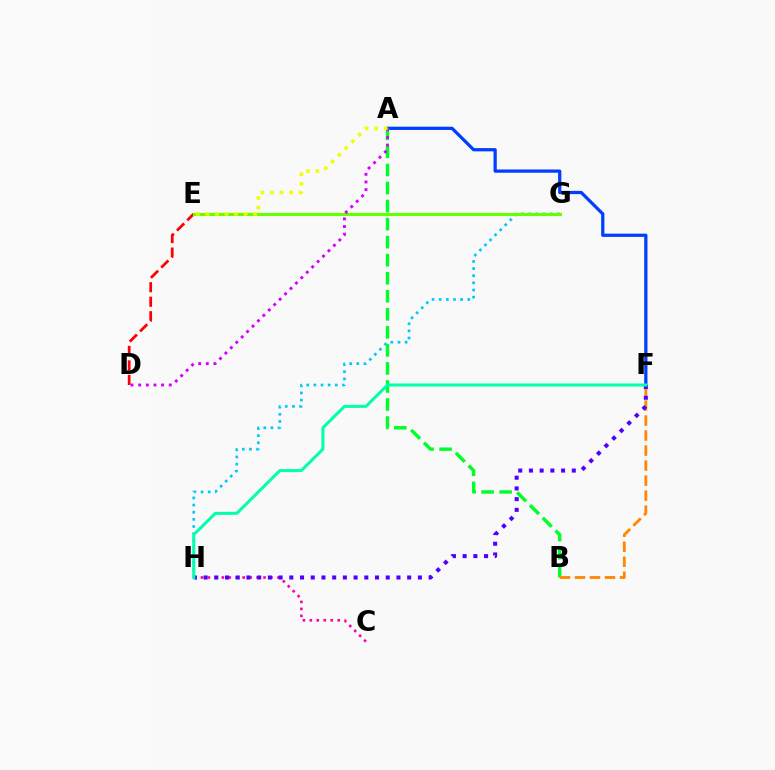{('G', 'H'): [{'color': '#00c7ff', 'line_style': 'dotted', 'thickness': 1.94}], ('D', 'E'): [{'color': '#ff0000', 'line_style': 'dashed', 'thickness': 1.97}], ('A', 'F'): [{'color': '#003fff', 'line_style': 'solid', 'thickness': 2.34}], ('A', 'B'): [{'color': '#00ff27', 'line_style': 'dashed', 'thickness': 2.45}], ('C', 'H'): [{'color': '#ff00a0', 'line_style': 'dotted', 'thickness': 1.89}], ('E', 'G'): [{'color': '#66ff00', 'line_style': 'solid', 'thickness': 2.24}], ('B', 'F'): [{'color': '#ff8800', 'line_style': 'dashed', 'thickness': 2.04}], ('A', 'D'): [{'color': '#d600ff', 'line_style': 'dotted', 'thickness': 2.08}], ('F', 'H'): [{'color': '#4f00ff', 'line_style': 'dotted', 'thickness': 2.91}, {'color': '#00ffaf', 'line_style': 'solid', 'thickness': 2.17}], ('A', 'E'): [{'color': '#eeff00', 'line_style': 'dotted', 'thickness': 2.59}]}